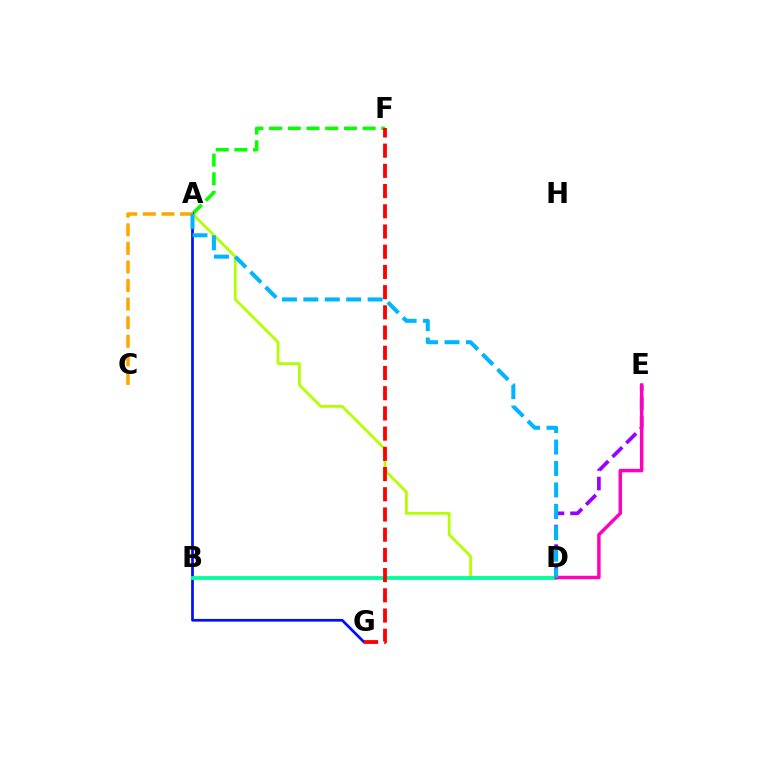{('A', 'F'): [{'color': '#08ff00', 'line_style': 'dashed', 'thickness': 2.54}], ('A', 'D'): [{'color': '#b3ff00', 'line_style': 'solid', 'thickness': 2.01}, {'color': '#00b5ff', 'line_style': 'dashed', 'thickness': 2.91}], ('A', 'G'): [{'color': '#0010ff', 'line_style': 'solid', 'thickness': 1.96}], ('D', 'E'): [{'color': '#9b00ff', 'line_style': 'dashed', 'thickness': 2.66}, {'color': '#ff00bd', 'line_style': 'solid', 'thickness': 2.5}], ('B', 'D'): [{'color': '#00ff9d', 'line_style': 'solid', 'thickness': 2.73}], ('A', 'C'): [{'color': '#ffa500', 'line_style': 'dashed', 'thickness': 2.52}], ('F', 'G'): [{'color': '#ff0000', 'line_style': 'dashed', 'thickness': 2.75}]}